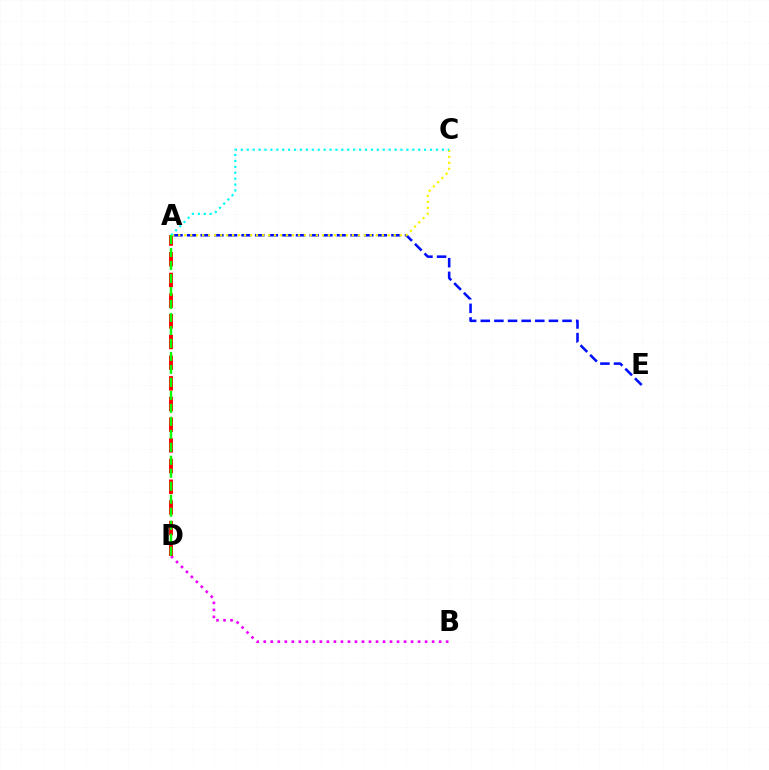{('A', 'E'): [{'color': '#0010ff', 'line_style': 'dashed', 'thickness': 1.85}], ('B', 'D'): [{'color': '#ee00ff', 'line_style': 'dotted', 'thickness': 1.91}], ('A', 'D'): [{'color': '#ff0000', 'line_style': 'dashed', 'thickness': 2.81}, {'color': '#08ff00', 'line_style': 'dashed', 'thickness': 1.76}], ('A', 'C'): [{'color': '#fcf500', 'line_style': 'dotted', 'thickness': 1.63}, {'color': '#00fff6', 'line_style': 'dotted', 'thickness': 1.61}]}